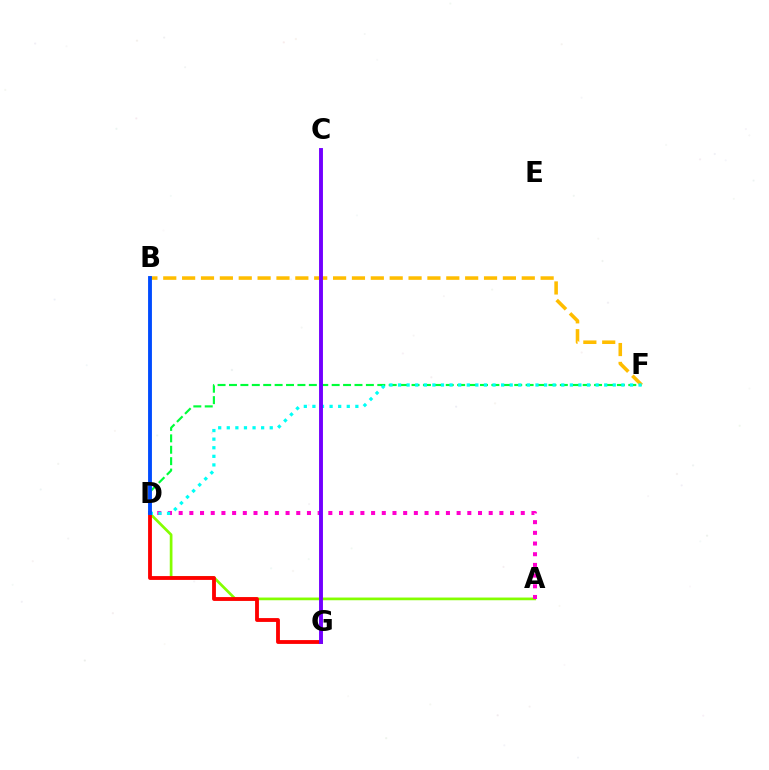{('D', 'F'): [{'color': '#00ff39', 'line_style': 'dashed', 'thickness': 1.55}, {'color': '#00fff6', 'line_style': 'dotted', 'thickness': 2.33}], ('A', 'D'): [{'color': '#84ff00', 'line_style': 'solid', 'thickness': 1.95}, {'color': '#ff00cf', 'line_style': 'dotted', 'thickness': 2.9}], ('D', 'G'): [{'color': '#ff0000', 'line_style': 'solid', 'thickness': 2.76}], ('B', 'F'): [{'color': '#ffbd00', 'line_style': 'dashed', 'thickness': 2.56}], ('C', 'G'): [{'color': '#7200ff', 'line_style': 'solid', 'thickness': 2.8}], ('B', 'D'): [{'color': '#004bff', 'line_style': 'solid', 'thickness': 2.78}]}